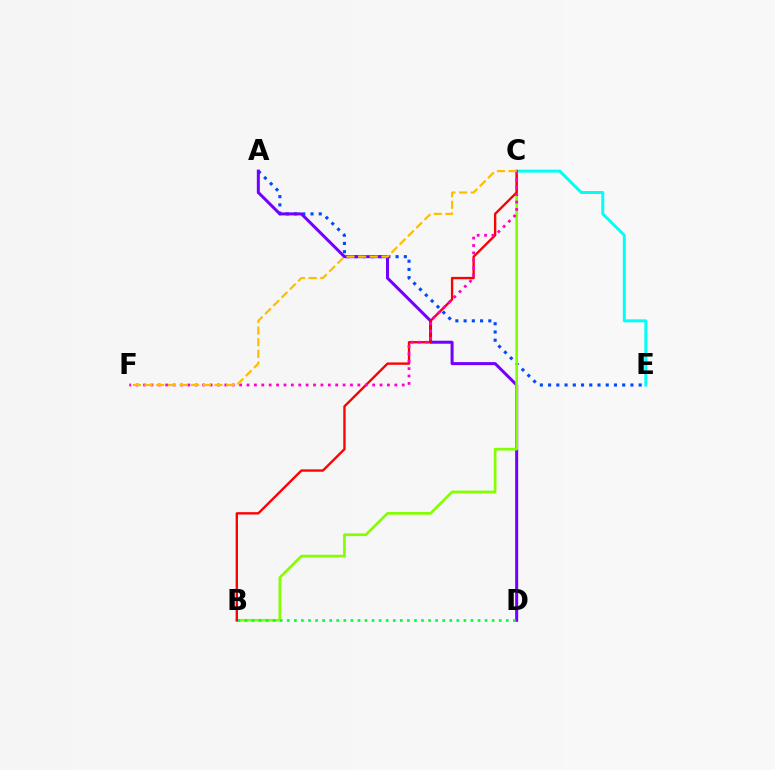{('A', 'E'): [{'color': '#004bff', 'line_style': 'dotted', 'thickness': 2.24}], ('C', 'E'): [{'color': '#00fff6', 'line_style': 'solid', 'thickness': 2.15}], ('A', 'D'): [{'color': '#7200ff', 'line_style': 'solid', 'thickness': 2.17}], ('B', 'C'): [{'color': '#84ff00', 'line_style': 'solid', 'thickness': 1.94}, {'color': '#ff0000', 'line_style': 'solid', 'thickness': 1.7}], ('B', 'D'): [{'color': '#00ff39', 'line_style': 'dotted', 'thickness': 1.92}], ('C', 'F'): [{'color': '#ff00cf', 'line_style': 'dotted', 'thickness': 2.01}, {'color': '#ffbd00', 'line_style': 'dashed', 'thickness': 1.58}]}